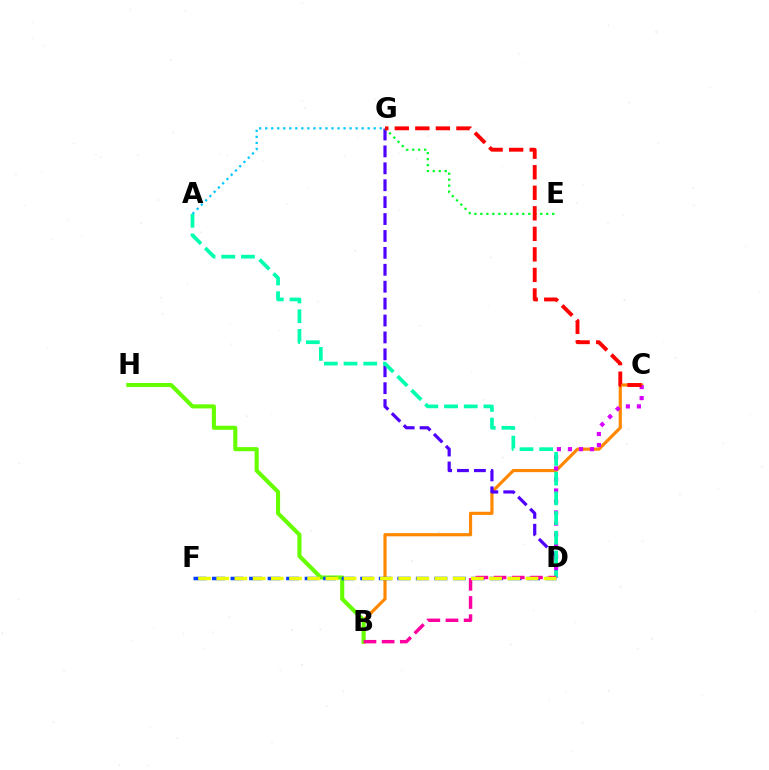{('B', 'C'): [{'color': '#ff8800', 'line_style': 'solid', 'thickness': 2.28}], ('D', 'G'): [{'color': '#4f00ff', 'line_style': 'dashed', 'thickness': 2.3}], ('C', 'D'): [{'color': '#d600ff', 'line_style': 'dotted', 'thickness': 3.0}], ('A', 'D'): [{'color': '#00ffaf', 'line_style': 'dashed', 'thickness': 2.68}], ('E', 'G'): [{'color': '#00ff27', 'line_style': 'dotted', 'thickness': 1.63}], ('B', 'H'): [{'color': '#66ff00', 'line_style': 'solid', 'thickness': 2.94}], ('A', 'G'): [{'color': '#00c7ff', 'line_style': 'dotted', 'thickness': 1.64}], ('D', 'F'): [{'color': '#003fff', 'line_style': 'dashed', 'thickness': 2.52}, {'color': '#eeff00', 'line_style': 'dashed', 'thickness': 2.47}], ('C', 'G'): [{'color': '#ff0000', 'line_style': 'dashed', 'thickness': 2.79}], ('B', 'D'): [{'color': '#ff00a0', 'line_style': 'dashed', 'thickness': 2.47}]}